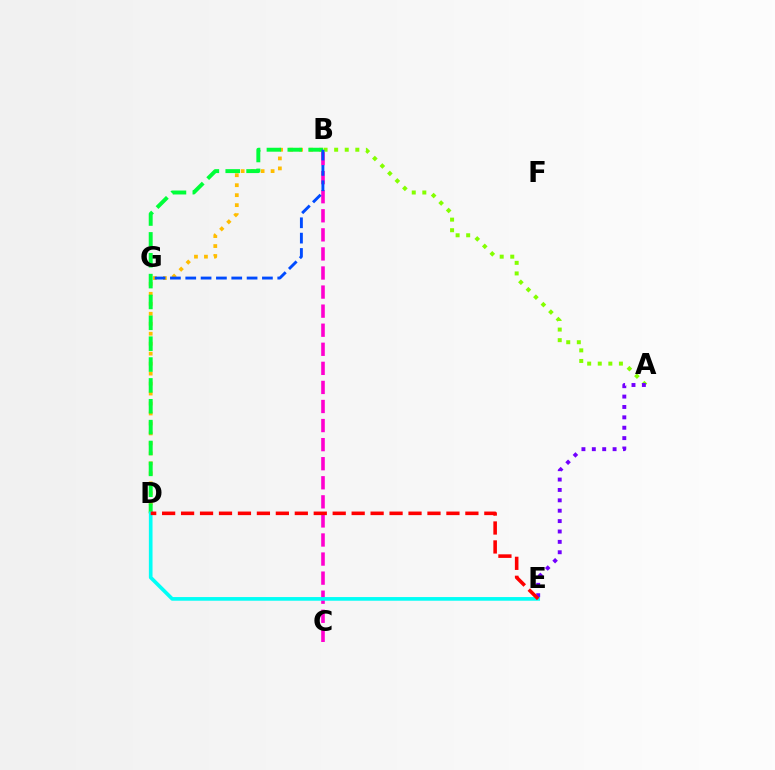{('B', 'C'): [{'color': '#ff00cf', 'line_style': 'dashed', 'thickness': 2.59}], ('B', 'D'): [{'color': '#ffbd00', 'line_style': 'dotted', 'thickness': 2.71}, {'color': '#00ff39', 'line_style': 'dashed', 'thickness': 2.83}], ('A', 'B'): [{'color': '#84ff00', 'line_style': 'dotted', 'thickness': 2.87}], ('A', 'E'): [{'color': '#7200ff', 'line_style': 'dotted', 'thickness': 2.82}], ('B', 'G'): [{'color': '#004bff', 'line_style': 'dashed', 'thickness': 2.08}], ('D', 'E'): [{'color': '#00fff6', 'line_style': 'solid', 'thickness': 2.64}, {'color': '#ff0000', 'line_style': 'dashed', 'thickness': 2.57}]}